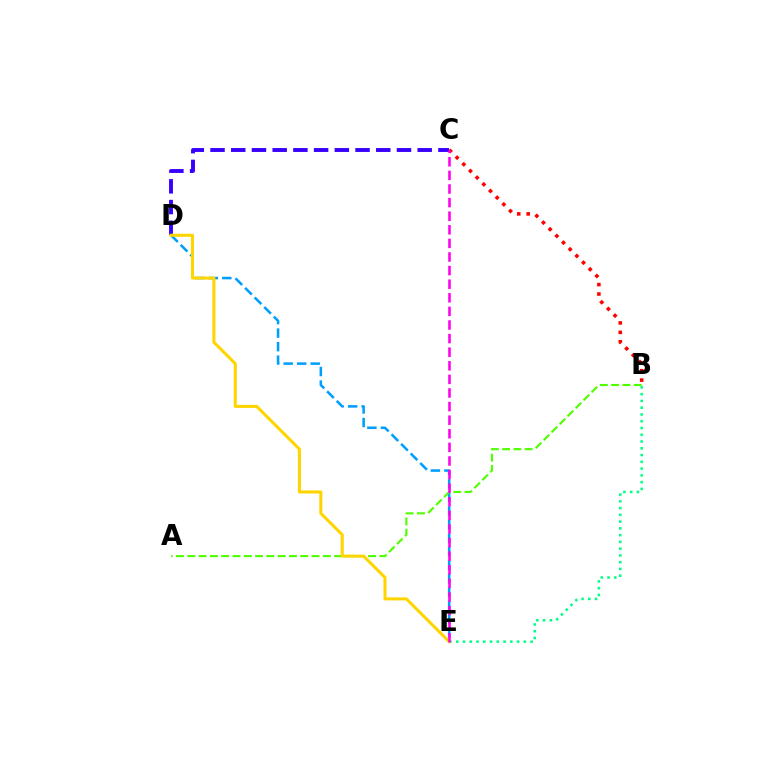{('B', 'E'): [{'color': '#00ff86', 'line_style': 'dotted', 'thickness': 1.84}], ('D', 'E'): [{'color': '#009eff', 'line_style': 'dashed', 'thickness': 1.84}, {'color': '#ffd500', 'line_style': 'solid', 'thickness': 2.21}], ('A', 'B'): [{'color': '#4fff00', 'line_style': 'dashed', 'thickness': 1.54}], ('B', 'C'): [{'color': '#ff0000', 'line_style': 'dotted', 'thickness': 2.56}], ('C', 'D'): [{'color': '#3700ff', 'line_style': 'dashed', 'thickness': 2.81}], ('C', 'E'): [{'color': '#ff00ed', 'line_style': 'dashed', 'thickness': 1.85}]}